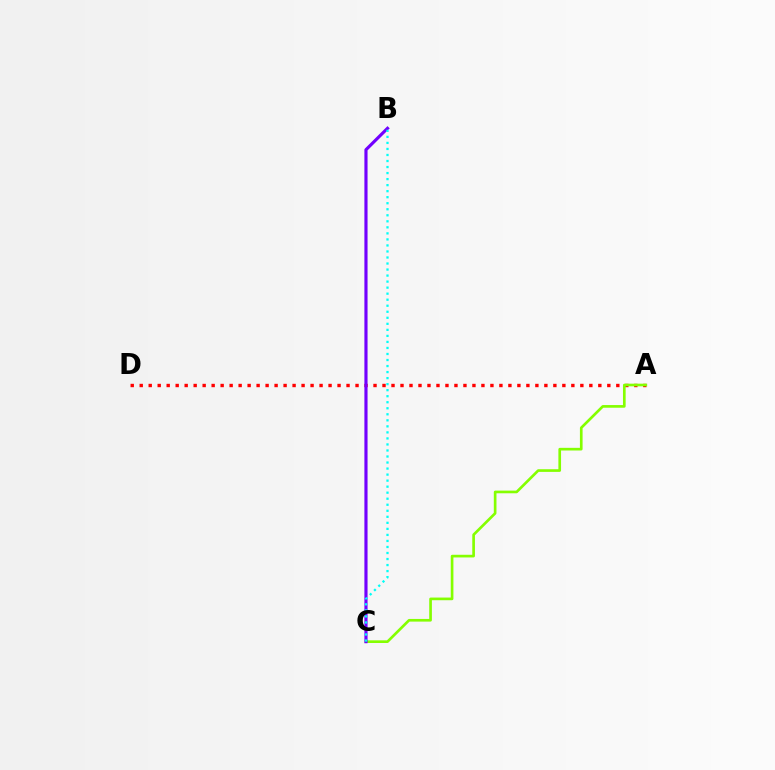{('A', 'D'): [{'color': '#ff0000', 'line_style': 'dotted', 'thickness': 2.44}], ('A', 'C'): [{'color': '#84ff00', 'line_style': 'solid', 'thickness': 1.92}], ('B', 'C'): [{'color': '#7200ff', 'line_style': 'solid', 'thickness': 2.27}, {'color': '#00fff6', 'line_style': 'dotted', 'thickness': 1.64}]}